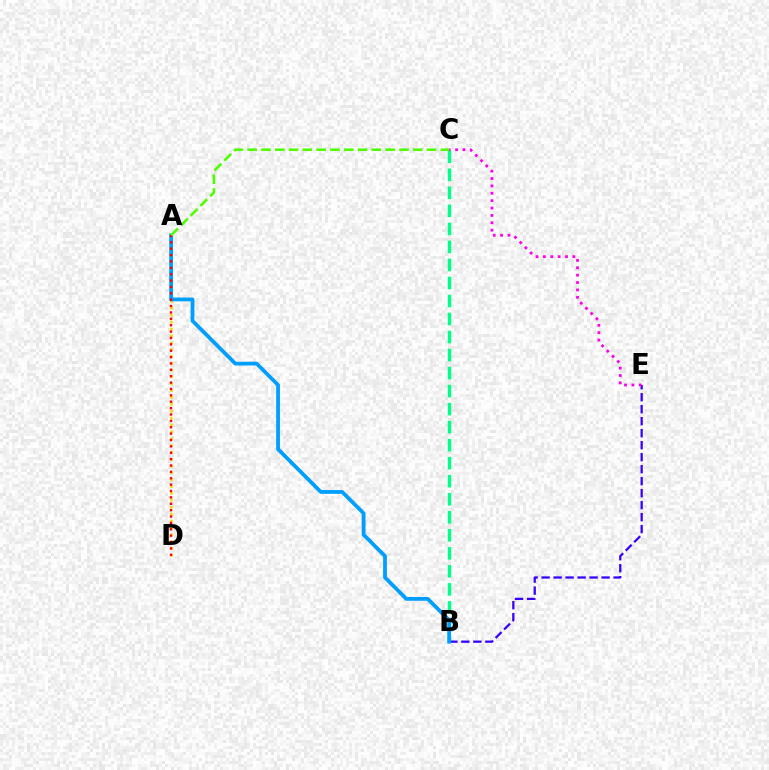{('B', 'C'): [{'color': '#00ff86', 'line_style': 'dashed', 'thickness': 2.45}], ('B', 'E'): [{'color': '#3700ff', 'line_style': 'dashed', 'thickness': 1.63}], ('A', 'D'): [{'color': '#ffd500', 'line_style': 'dotted', 'thickness': 1.86}, {'color': '#ff0000', 'line_style': 'dotted', 'thickness': 1.73}], ('A', 'B'): [{'color': '#009eff', 'line_style': 'solid', 'thickness': 2.71}], ('C', 'E'): [{'color': '#ff00ed', 'line_style': 'dotted', 'thickness': 2.0}], ('A', 'C'): [{'color': '#4fff00', 'line_style': 'dashed', 'thickness': 1.87}]}